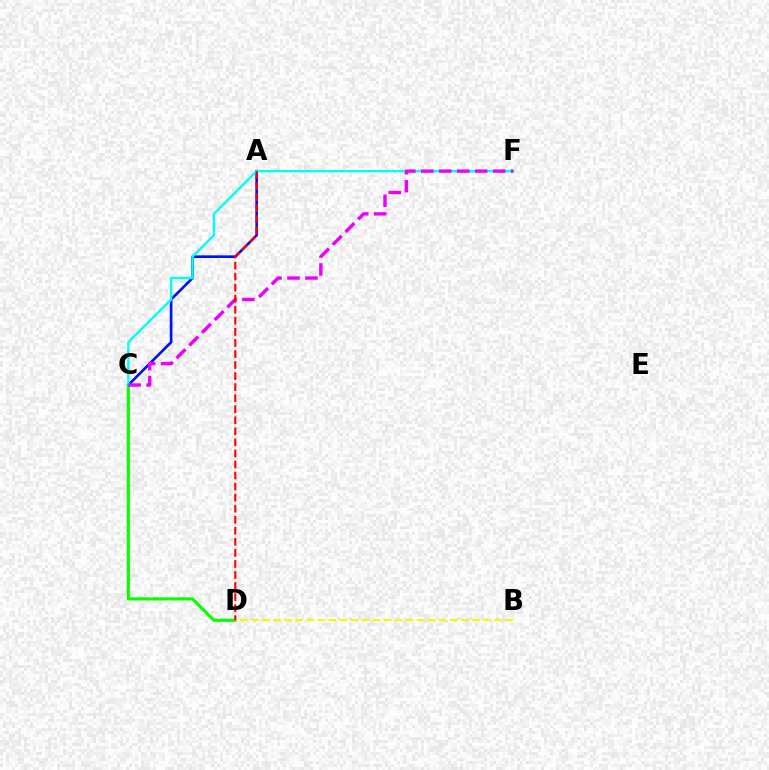{('C', 'D'): [{'color': '#08ff00', 'line_style': 'solid', 'thickness': 2.26}], ('B', 'D'): [{'color': '#fcf500', 'line_style': 'dashed', 'thickness': 1.5}], ('A', 'C'): [{'color': '#0010ff', 'line_style': 'solid', 'thickness': 1.9}], ('C', 'F'): [{'color': '#00fff6', 'line_style': 'solid', 'thickness': 1.71}, {'color': '#ee00ff', 'line_style': 'dashed', 'thickness': 2.44}], ('A', 'D'): [{'color': '#ff0000', 'line_style': 'dashed', 'thickness': 1.5}]}